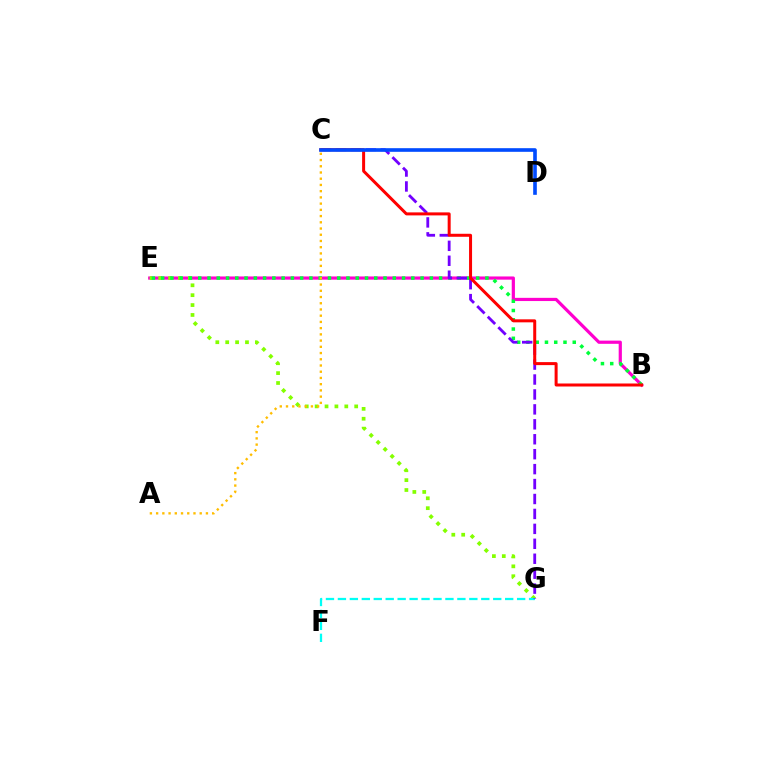{('B', 'E'): [{'color': '#ff00cf', 'line_style': 'solid', 'thickness': 2.3}, {'color': '#00ff39', 'line_style': 'dotted', 'thickness': 2.52}], ('E', 'G'): [{'color': '#84ff00', 'line_style': 'dotted', 'thickness': 2.69}], ('F', 'G'): [{'color': '#00fff6', 'line_style': 'dashed', 'thickness': 1.62}], ('C', 'G'): [{'color': '#7200ff', 'line_style': 'dashed', 'thickness': 2.03}], ('B', 'C'): [{'color': '#ff0000', 'line_style': 'solid', 'thickness': 2.16}], ('C', 'D'): [{'color': '#004bff', 'line_style': 'solid', 'thickness': 2.62}], ('A', 'C'): [{'color': '#ffbd00', 'line_style': 'dotted', 'thickness': 1.69}]}